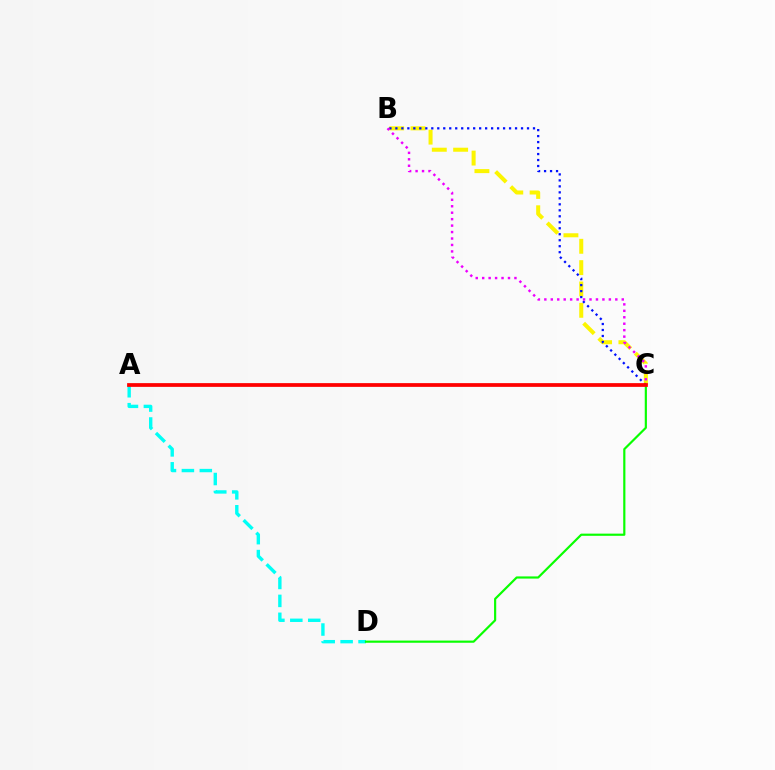{('B', 'C'): [{'color': '#fcf500', 'line_style': 'dashed', 'thickness': 2.9}, {'color': '#0010ff', 'line_style': 'dotted', 'thickness': 1.63}, {'color': '#ee00ff', 'line_style': 'dotted', 'thickness': 1.75}], ('A', 'D'): [{'color': '#00fff6', 'line_style': 'dashed', 'thickness': 2.43}], ('C', 'D'): [{'color': '#08ff00', 'line_style': 'solid', 'thickness': 1.57}], ('A', 'C'): [{'color': '#ff0000', 'line_style': 'solid', 'thickness': 2.69}]}